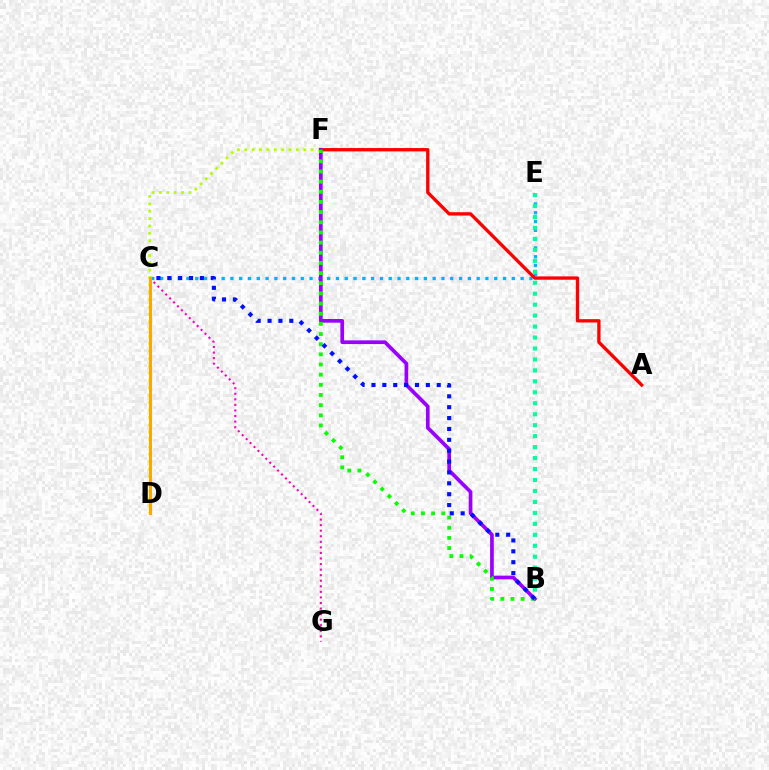{('D', 'F'): [{'color': '#b3ff00', 'line_style': 'dotted', 'thickness': 2.0}], ('C', 'G'): [{'color': '#ff00bd', 'line_style': 'dotted', 'thickness': 1.51}], ('C', 'E'): [{'color': '#00b5ff', 'line_style': 'dotted', 'thickness': 2.39}], ('A', 'F'): [{'color': '#ff0000', 'line_style': 'solid', 'thickness': 2.4}], ('B', 'E'): [{'color': '#00ff9d', 'line_style': 'dotted', 'thickness': 2.98}], ('C', 'D'): [{'color': '#ffa500', 'line_style': 'solid', 'thickness': 2.14}], ('B', 'F'): [{'color': '#9b00ff', 'line_style': 'solid', 'thickness': 2.66}, {'color': '#08ff00', 'line_style': 'dotted', 'thickness': 2.76}], ('B', 'C'): [{'color': '#0010ff', 'line_style': 'dotted', 'thickness': 2.95}]}